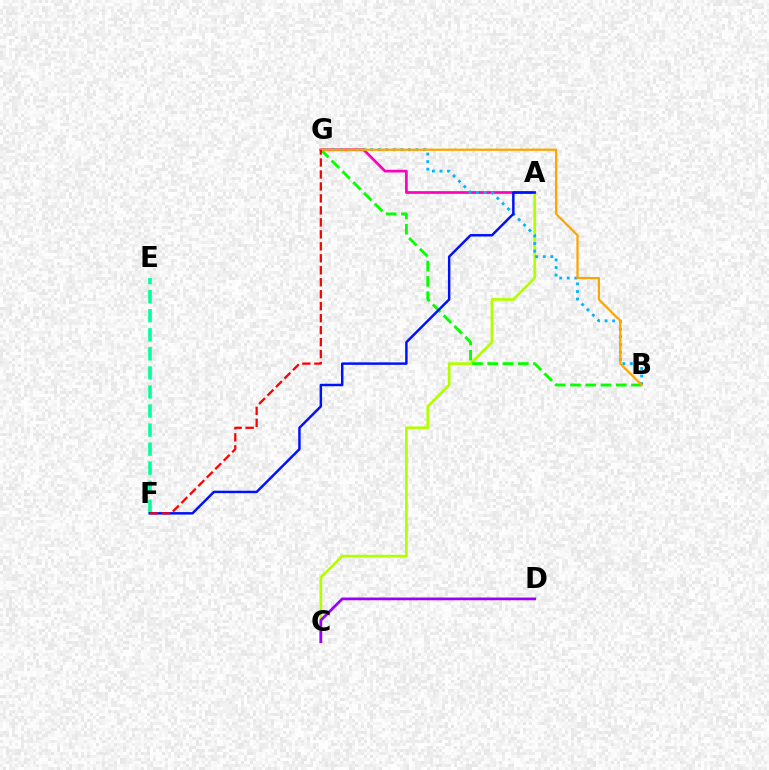{('A', 'G'): [{'color': '#ff00bd', 'line_style': 'solid', 'thickness': 1.95}], ('A', 'C'): [{'color': '#b3ff00', 'line_style': 'solid', 'thickness': 1.96}], ('B', 'G'): [{'color': '#00b5ff', 'line_style': 'dotted', 'thickness': 2.06}, {'color': '#08ff00', 'line_style': 'dashed', 'thickness': 2.07}, {'color': '#ffa500', 'line_style': 'solid', 'thickness': 1.63}], ('E', 'F'): [{'color': '#00ff9d', 'line_style': 'dashed', 'thickness': 2.59}], ('A', 'F'): [{'color': '#0010ff', 'line_style': 'solid', 'thickness': 1.78}], ('C', 'D'): [{'color': '#9b00ff', 'line_style': 'solid', 'thickness': 1.97}], ('F', 'G'): [{'color': '#ff0000', 'line_style': 'dashed', 'thickness': 1.63}]}